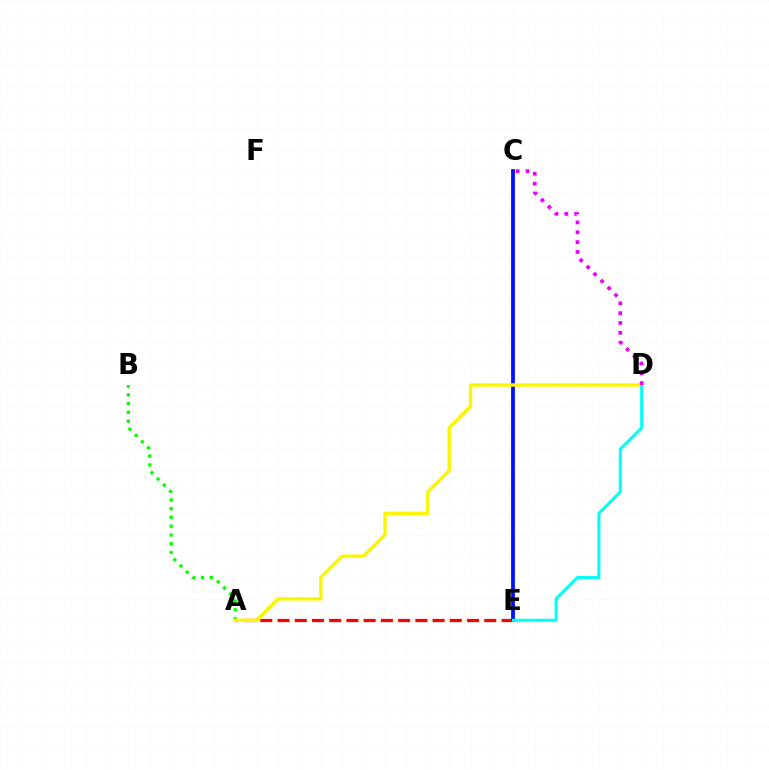{('A', 'E'): [{'color': '#ff0000', 'line_style': 'dashed', 'thickness': 2.34}], ('A', 'B'): [{'color': '#08ff00', 'line_style': 'dotted', 'thickness': 2.38}], ('C', 'E'): [{'color': '#0010ff', 'line_style': 'solid', 'thickness': 2.72}], ('A', 'D'): [{'color': '#fcf500', 'line_style': 'solid', 'thickness': 2.44}], ('D', 'E'): [{'color': '#00fff6', 'line_style': 'solid', 'thickness': 2.18}], ('C', 'D'): [{'color': '#ee00ff', 'line_style': 'dotted', 'thickness': 2.68}]}